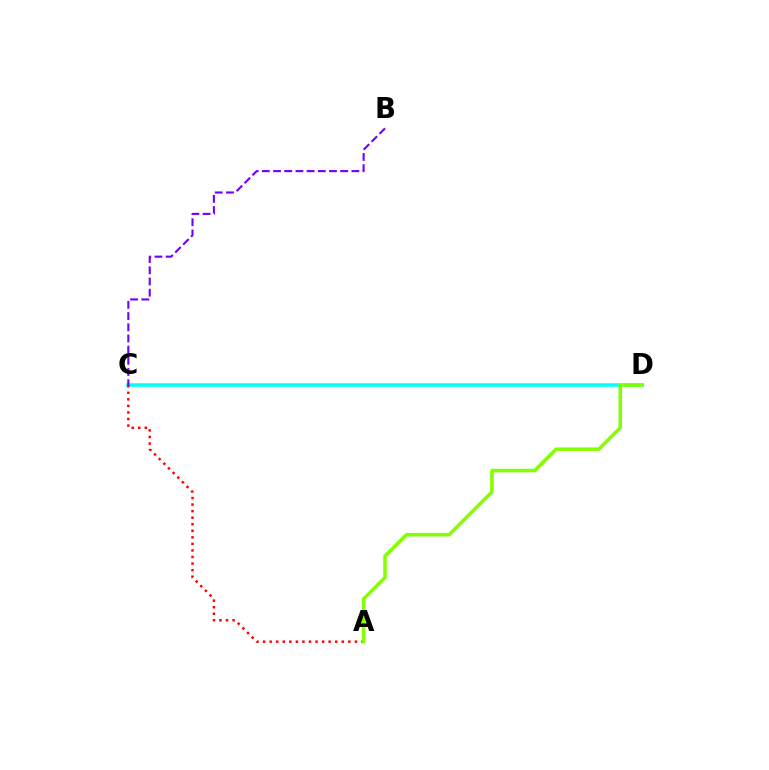{('C', 'D'): [{'color': '#00fff6', 'line_style': 'solid', 'thickness': 2.54}], ('B', 'C'): [{'color': '#7200ff', 'line_style': 'dashed', 'thickness': 1.52}], ('A', 'C'): [{'color': '#ff0000', 'line_style': 'dotted', 'thickness': 1.78}], ('A', 'D'): [{'color': '#84ff00', 'line_style': 'solid', 'thickness': 2.55}]}